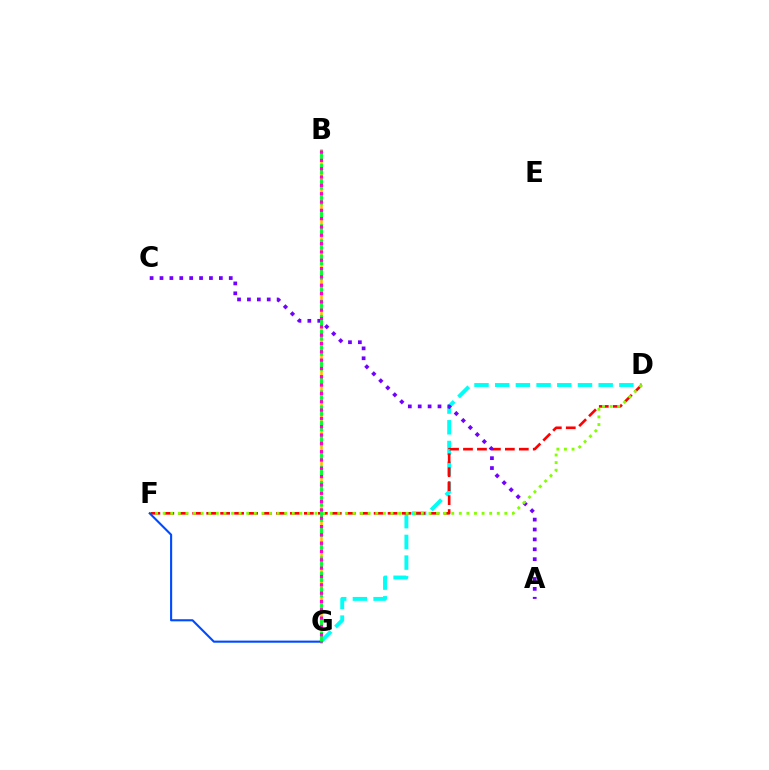{('B', 'G'): [{'color': '#ffbd00', 'line_style': 'solid', 'thickness': 1.87}, {'color': '#00ff39', 'line_style': 'dashed', 'thickness': 2.05}, {'color': '#ff00cf', 'line_style': 'dotted', 'thickness': 2.26}], ('D', 'G'): [{'color': '#00fff6', 'line_style': 'dashed', 'thickness': 2.81}], ('D', 'F'): [{'color': '#ff0000', 'line_style': 'dashed', 'thickness': 1.9}, {'color': '#84ff00', 'line_style': 'dotted', 'thickness': 2.06}], ('A', 'C'): [{'color': '#7200ff', 'line_style': 'dotted', 'thickness': 2.69}], ('F', 'G'): [{'color': '#004bff', 'line_style': 'solid', 'thickness': 1.52}]}